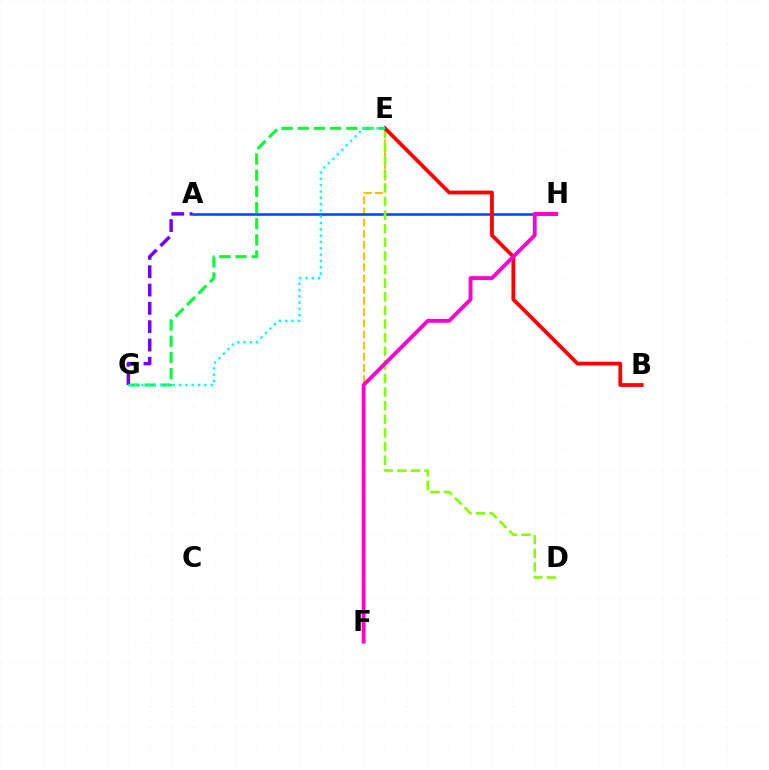{('E', 'F'): [{'color': '#ffbd00', 'line_style': 'dashed', 'thickness': 1.52}], ('A', 'H'): [{'color': '#004bff', 'line_style': 'solid', 'thickness': 1.87}], ('E', 'G'): [{'color': '#00ff39', 'line_style': 'dashed', 'thickness': 2.2}, {'color': '#00fff6', 'line_style': 'dotted', 'thickness': 1.72}], ('D', 'E'): [{'color': '#84ff00', 'line_style': 'dashed', 'thickness': 1.85}], ('B', 'E'): [{'color': '#ff0000', 'line_style': 'solid', 'thickness': 2.71}], ('F', 'H'): [{'color': '#ff00cf', 'line_style': 'solid', 'thickness': 2.77}], ('A', 'G'): [{'color': '#7200ff', 'line_style': 'dashed', 'thickness': 2.49}]}